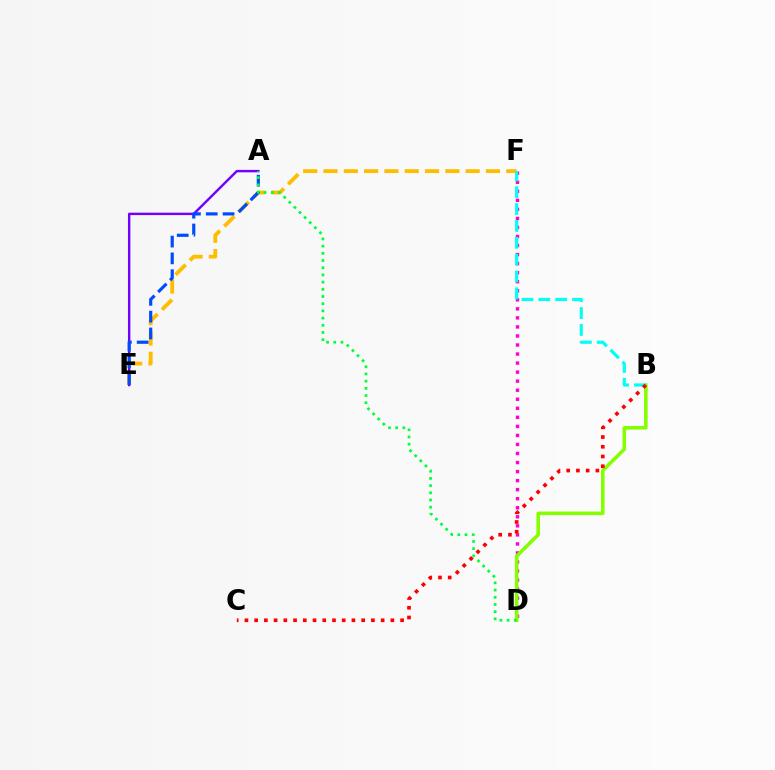{('E', 'F'): [{'color': '#ffbd00', 'line_style': 'dashed', 'thickness': 2.76}], ('D', 'F'): [{'color': '#ff00cf', 'line_style': 'dotted', 'thickness': 2.46}], ('B', 'D'): [{'color': '#84ff00', 'line_style': 'solid', 'thickness': 2.56}], ('B', 'F'): [{'color': '#00fff6', 'line_style': 'dashed', 'thickness': 2.29}], ('B', 'C'): [{'color': '#ff0000', 'line_style': 'dotted', 'thickness': 2.64}], ('A', 'E'): [{'color': '#7200ff', 'line_style': 'solid', 'thickness': 1.74}, {'color': '#004bff', 'line_style': 'dashed', 'thickness': 2.28}], ('A', 'D'): [{'color': '#00ff39', 'line_style': 'dotted', 'thickness': 1.95}]}